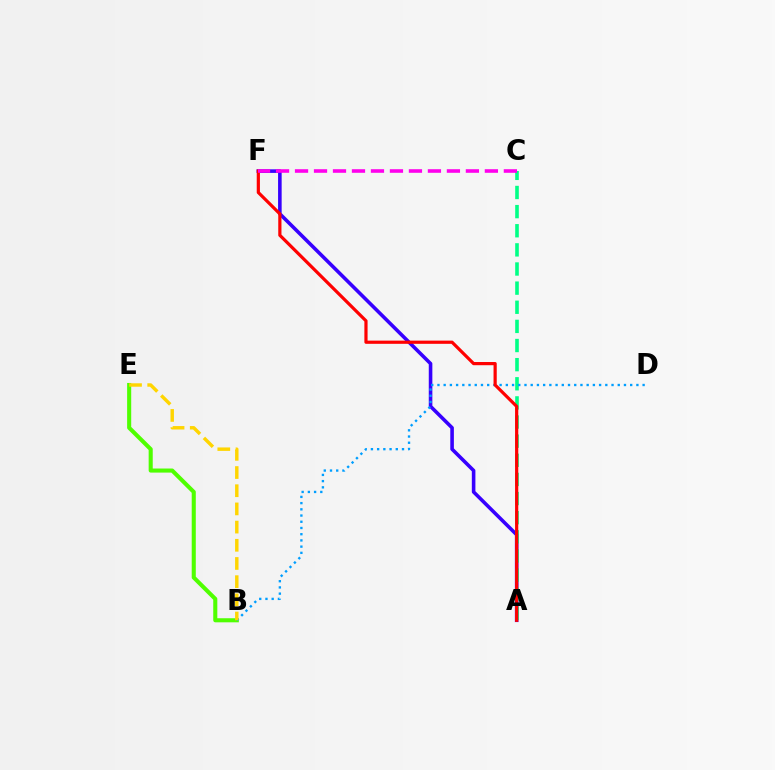{('A', 'F'): [{'color': '#3700ff', 'line_style': 'solid', 'thickness': 2.58}, {'color': '#ff0000', 'line_style': 'solid', 'thickness': 2.3}], ('A', 'C'): [{'color': '#00ff86', 'line_style': 'dashed', 'thickness': 2.6}], ('B', 'E'): [{'color': '#4fff00', 'line_style': 'solid', 'thickness': 2.93}, {'color': '#ffd500', 'line_style': 'dashed', 'thickness': 2.47}], ('B', 'D'): [{'color': '#009eff', 'line_style': 'dotted', 'thickness': 1.69}], ('C', 'F'): [{'color': '#ff00ed', 'line_style': 'dashed', 'thickness': 2.58}]}